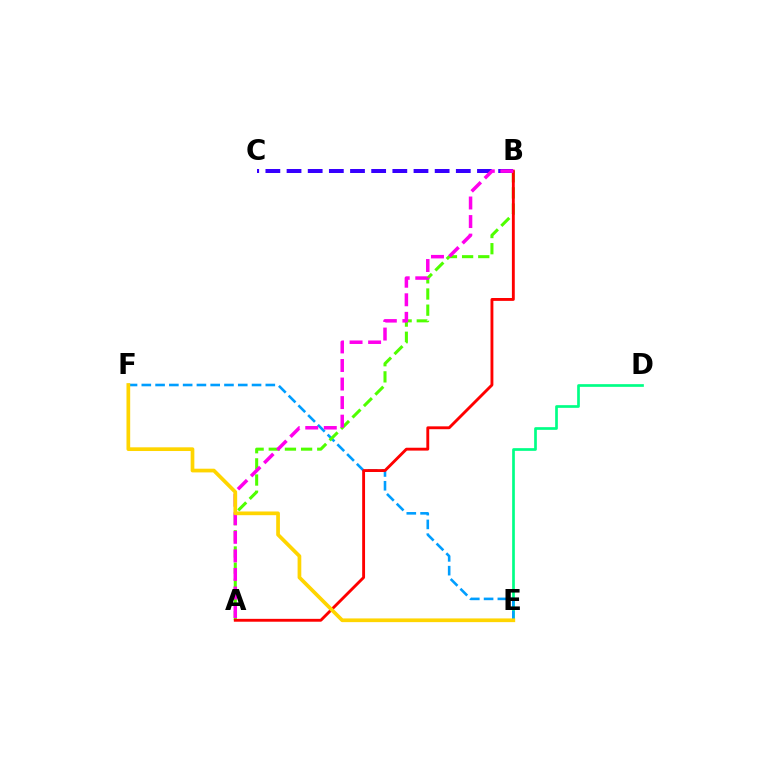{('B', 'C'): [{'color': '#3700ff', 'line_style': 'dashed', 'thickness': 2.87}], ('D', 'E'): [{'color': '#00ff86', 'line_style': 'solid', 'thickness': 1.94}], ('E', 'F'): [{'color': '#009eff', 'line_style': 'dashed', 'thickness': 1.87}, {'color': '#ffd500', 'line_style': 'solid', 'thickness': 2.67}], ('A', 'B'): [{'color': '#4fff00', 'line_style': 'dashed', 'thickness': 2.2}, {'color': '#ff0000', 'line_style': 'solid', 'thickness': 2.07}, {'color': '#ff00ed', 'line_style': 'dashed', 'thickness': 2.52}]}